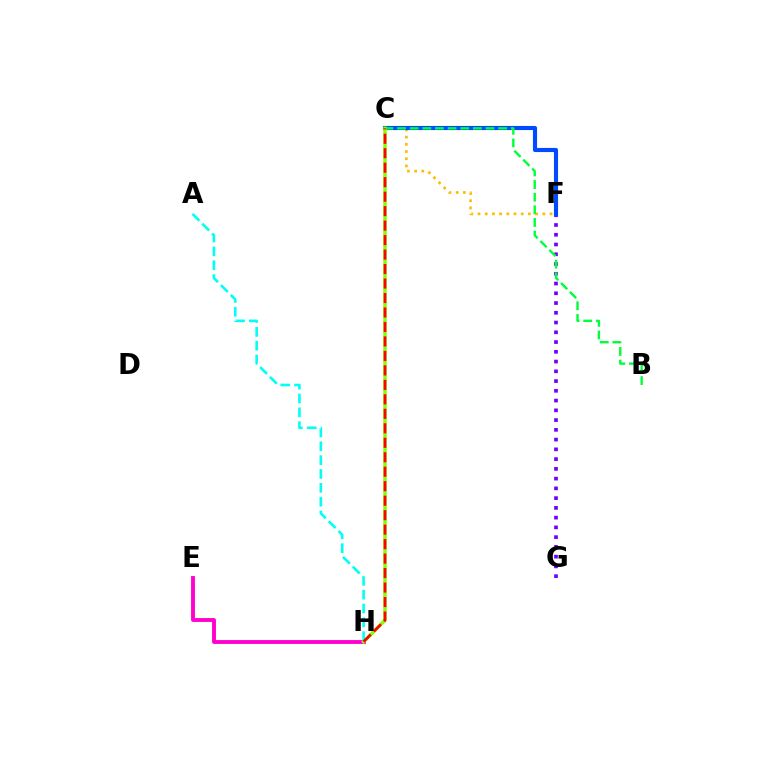{('F', 'G'): [{'color': '#7200ff', 'line_style': 'dotted', 'thickness': 2.65}], ('E', 'H'): [{'color': '#ff00cf', 'line_style': 'solid', 'thickness': 2.78}], ('C', 'F'): [{'color': '#ffbd00', 'line_style': 'dotted', 'thickness': 1.96}, {'color': '#004bff', 'line_style': 'solid', 'thickness': 2.97}], ('B', 'C'): [{'color': '#00ff39', 'line_style': 'dashed', 'thickness': 1.72}], ('C', 'H'): [{'color': '#84ff00', 'line_style': 'solid', 'thickness': 2.51}, {'color': '#ff0000', 'line_style': 'dashed', 'thickness': 1.97}], ('A', 'H'): [{'color': '#00fff6', 'line_style': 'dashed', 'thickness': 1.88}]}